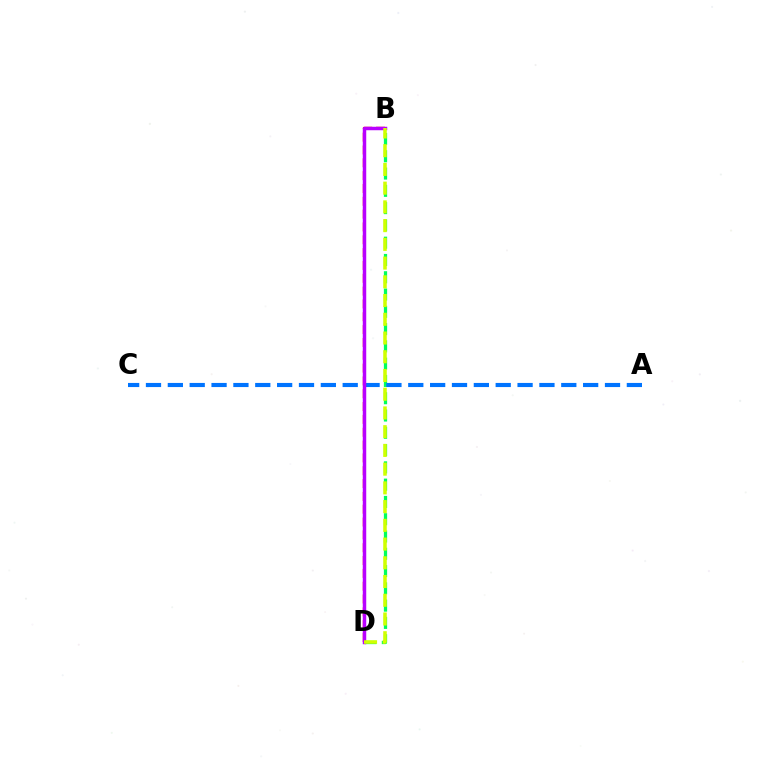{('B', 'D'): [{'color': '#00ff5c', 'line_style': 'dashed', 'thickness': 2.35}, {'color': '#ff0000', 'line_style': 'dashed', 'thickness': 1.74}, {'color': '#b900ff', 'line_style': 'solid', 'thickness': 2.49}, {'color': '#d1ff00', 'line_style': 'dashed', 'thickness': 2.54}], ('A', 'C'): [{'color': '#0074ff', 'line_style': 'dashed', 'thickness': 2.97}]}